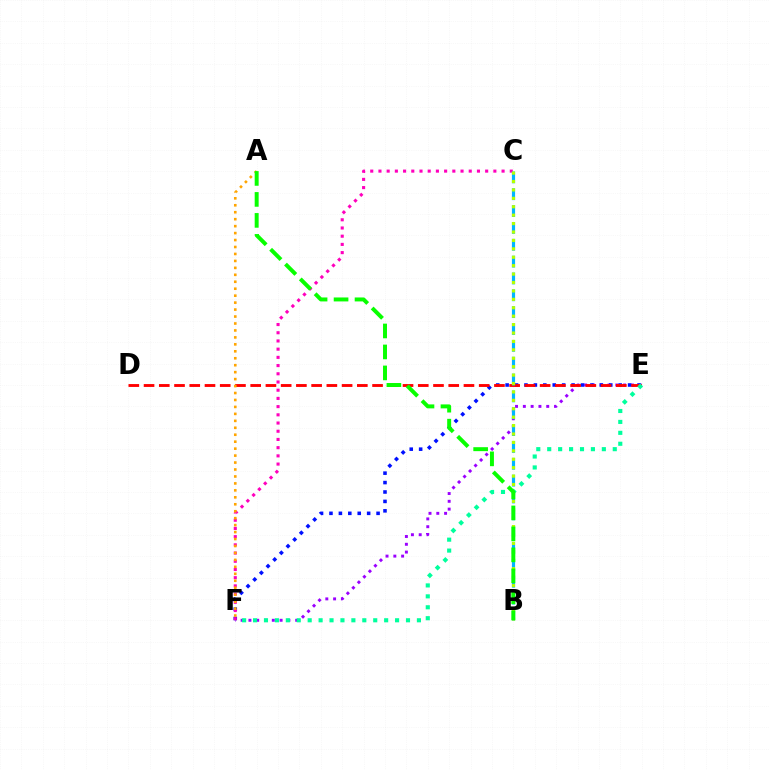{('E', 'F'): [{'color': '#9b00ff', 'line_style': 'dotted', 'thickness': 2.12}, {'color': '#0010ff', 'line_style': 'dotted', 'thickness': 2.56}, {'color': '#00ff9d', 'line_style': 'dotted', 'thickness': 2.97}], ('D', 'E'): [{'color': '#ff0000', 'line_style': 'dashed', 'thickness': 2.07}], ('C', 'F'): [{'color': '#ff00bd', 'line_style': 'dotted', 'thickness': 2.23}], ('B', 'C'): [{'color': '#00b5ff', 'line_style': 'dashed', 'thickness': 2.29}, {'color': '#b3ff00', 'line_style': 'dotted', 'thickness': 2.29}], ('A', 'F'): [{'color': '#ffa500', 'line_style': 'dotted', 'thickness': 1.89}], ('A', 'B'): [{'color': '#08ff00', 'line_style': 'dashed', 'thickness': 2.85}]}